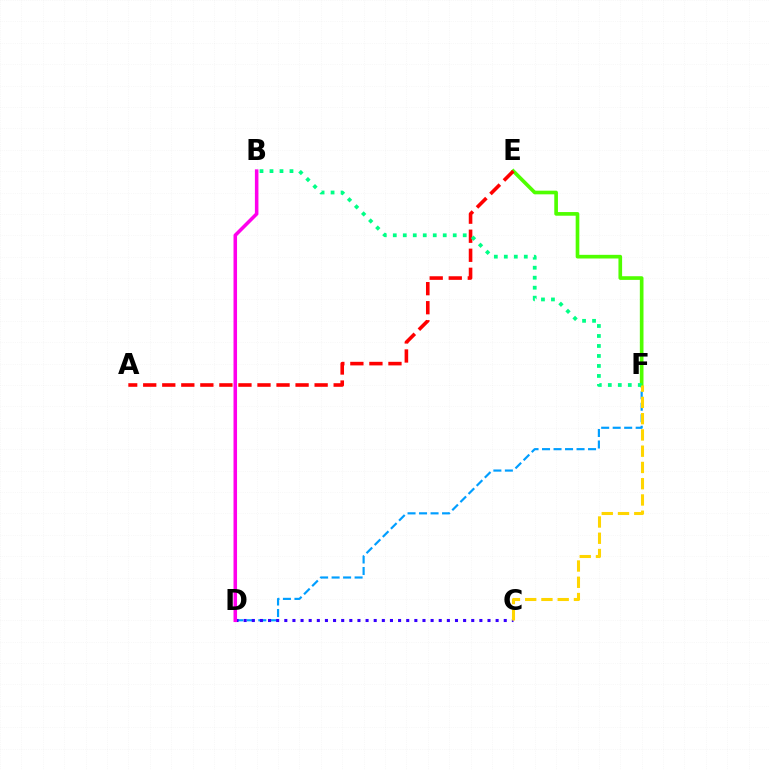{('D', 'F'): [{'color': '#009eff', 'line_style': 'dashed', 'thickness': 1.56}], ('C', 'D'): [{'color': '#3700ff', 'line_style': 'dotted', 'thickness': 2.21}], ('E', 'F'): [{'color': '#4fff00', 'line_style': 'solid', 'thickness': 2.63}], ('B', 'D'): [{'color': '#ff00ed', 'line_style': 'solid', 'thickness': 2.55}], ('A', 'E'): [{'color': '#ff0000', 'line_style': 'dashed', 'thickness': 2.59}], ('B', 'F'): [{'color': '#00ff86', 'line_style': 'dotted', 'thickness': 2.71}], ('C', 'F'): [{'color': '#ffd500', 'line_style': 'dashed', 'thickness': 2.21}]}